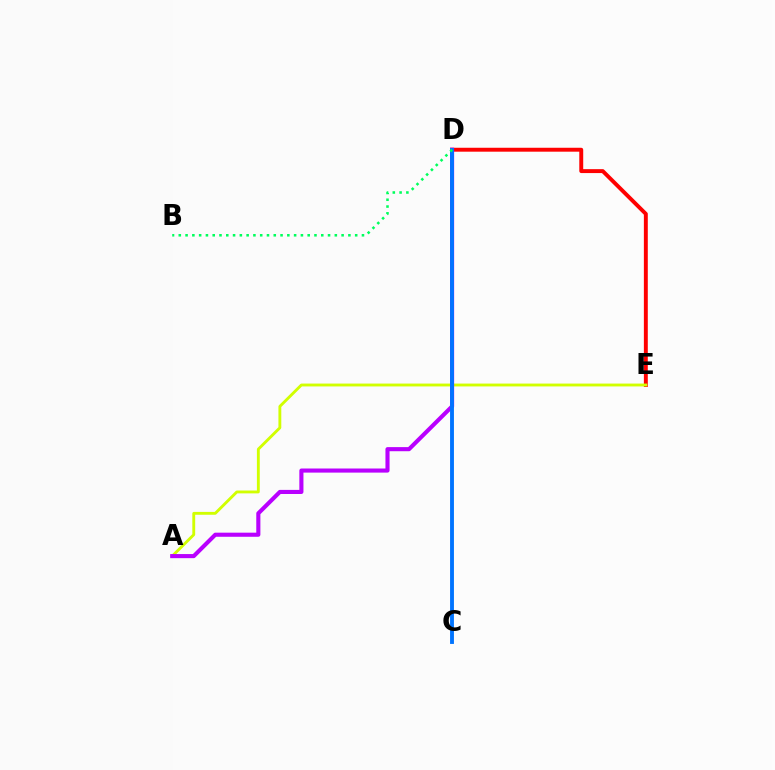{('D', 'E'): [{'color': '#ff0000', 'line_style': 'solid', 'thickness': 2.82}], ('A', 'E'): [{'color': '#d1ff00', 'line_style': 'solid', 'thickness': 2.06}], ('A', 'D'): [{'color': '#b900ff', 'line_style': 'solid', 'thickness': 2.95}], ('C', 'D'): [{'color': '#0074ff', 'line_style': 'solid', 'thickness': 2.78}], ('B', 'D'): [{'color': '#00ff5c', 'line_style': 'dotted', 'thickness': 1.84}]}